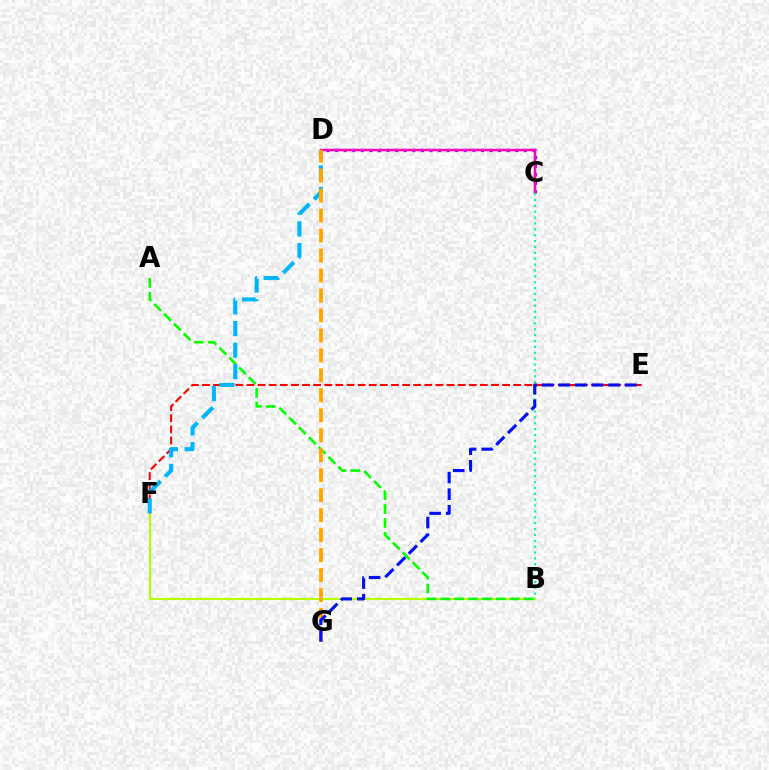{('C', 'D'): [{'color': '#9b00ff', 'line_style': 'dotted', 'thickness': 2.33}, {'color': '#ff00bd', 'line_style': 'solid', 'thickness': 1.78}], ('B', 'F'): [{'color': '#b3ff00', 'line_style': 'solid', 'thickness': 1.54}], ('E', 'F'): [{'color': '#ff0000', 'line_style': 'dashed', 'thickness': 1.51}], ('B', 'C'): [{'color': '#00ff9d', 'line_style': 'dotted', 'thickness': 1.6}], ('A', 'B'): [{'color': '#08ff00', 'line_style': 'dashed', 'thickness': 1.89}], ('D', 'F'): [{'color': '#00b5ff', 'line_style': 'dashed', 'thickness': 2.94}], ('D', 'G'): [{'color': '#ffa500', 'line_style': 'dashed', 'thickness': 2.71}], ('E', 'G'): [{'color': '#0010ff', 'line_style': 'dashed', 'thickness': 2.26}]}